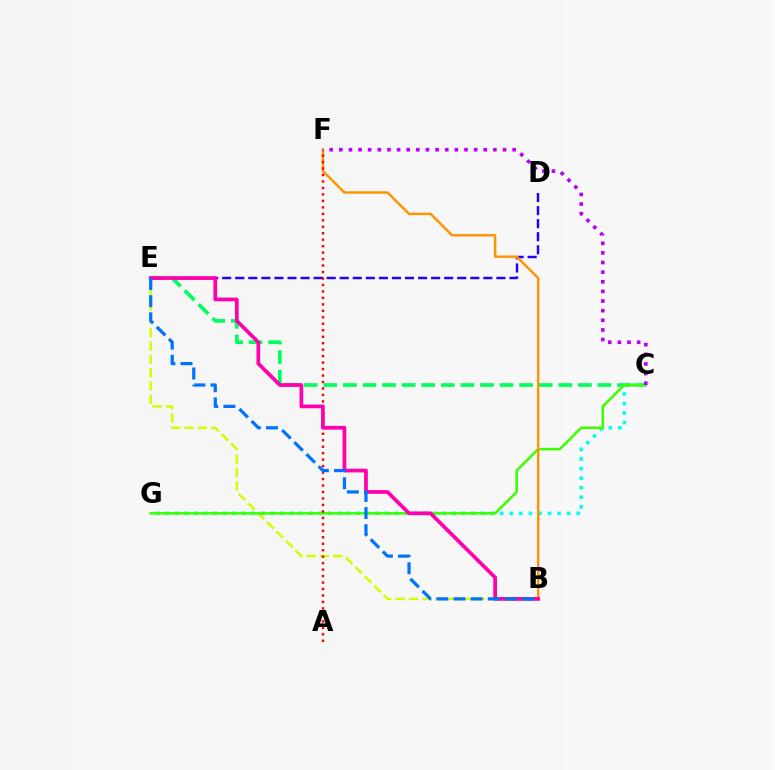{('D', 'E'): [{'color': '#2500ff', 'line_style': 'dashed', 'thickness': 1.77}], ('C', 'E'): [{'color': '#00ff5c', 'line_style': 'dashed', 'thickness': 2.66}], ('C', 'G'): [{'color': '#00fff6', 'line_style': 'dotted', 'thickness': 2.6}, {'color': '#3dff00', 'line_style': 'solid', 'thickness': 1.85}], ('B', 'E'): [{'color': '#d1ff00', 'line_style': 'dashed', 'thickness': 1.81}, {'color': '#ff00ac', 'line_style': 'solid', 'thickness': 2.69}, {'color': '#0074ff', 'line_style': 'dashed', 'thickness': 2.33}], ('B', 'F'): [{'color': '#ff9400', 'line_style': 'solid', 'thickness': 1.76}], ('A', 'F'): [{'color': '#ff0000', 'line_style': 'dotted', 'thickness': 1.76}], ('C', 'F'): [{'color': '#b900ff', 'line_style': 'dotted', 'thickness': 2.62}]}